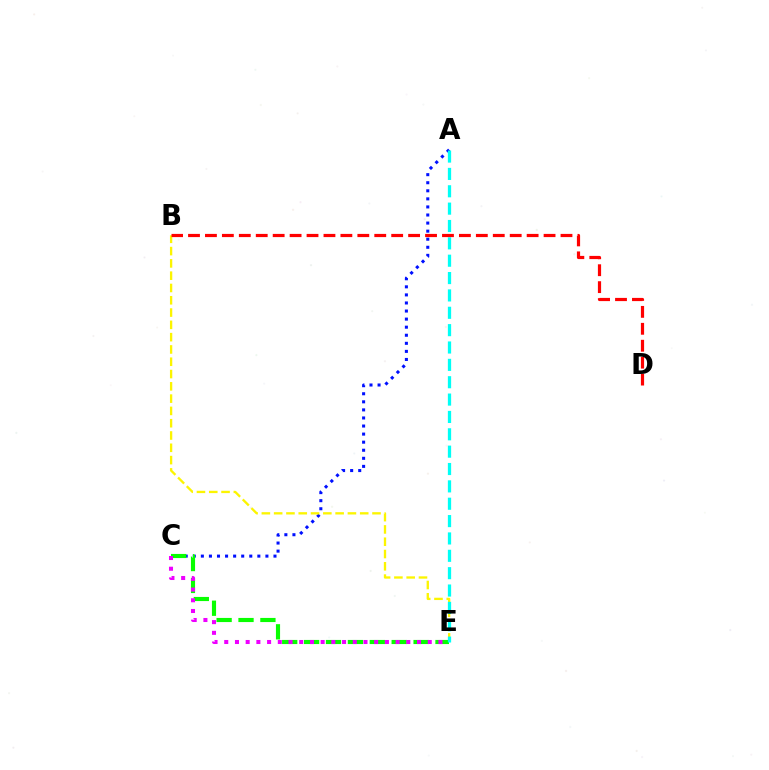{('A', 'C'): [{'color': '#0010ff', 'line_style': 'dotted', 'thickness': 2.19}], ('C', 'E'): [{'color': '#08ff00', 'line_style': 'dashed', 'thickness': 2.97}, {'color': '#ee00ff', 'line_style': 'dotted', 'thickness': 2.91}], ('B', 'E'): [{'color': '#fcf500', 'line_style': 'dashed', 'thickness': 1.67}], ('A', 'E'): [{'color': '#00fff6', 'line_style': 'dashed', 'thickness': 2.36}], ('B', 'D'): [{'color': '#ff0000', 'line_style': 'dashed', 'thickness': 2.3}]}